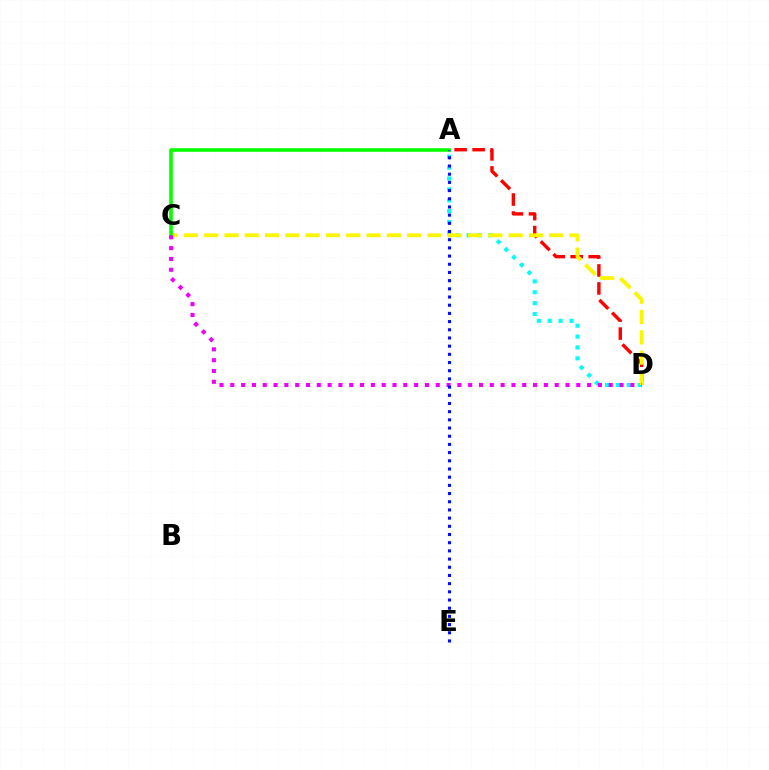{('A', 'D'): [{'color': '#00fff6', 'line_style': 'dotted', 'thickness': 2.96}, {'color': '#ff0000', 'line_style': 'dashed', 'thickness': 2.44}], ('C', 'D'): [{'color': '#fcf500', 'line_style': 'dashed', 'thickness': 2.76}, {'color': '#ee00ff', 'line_style': 'dotted', 'thickness': 2.94}], ('A', 'C'): [{'color': '#08ff00', 'line_style': 'solid', 'thickness': 2.61}], ('A', 'E'): [{'color': '#0010ff', 'line_style': 'dotted', 'thickness': 2.22}]}